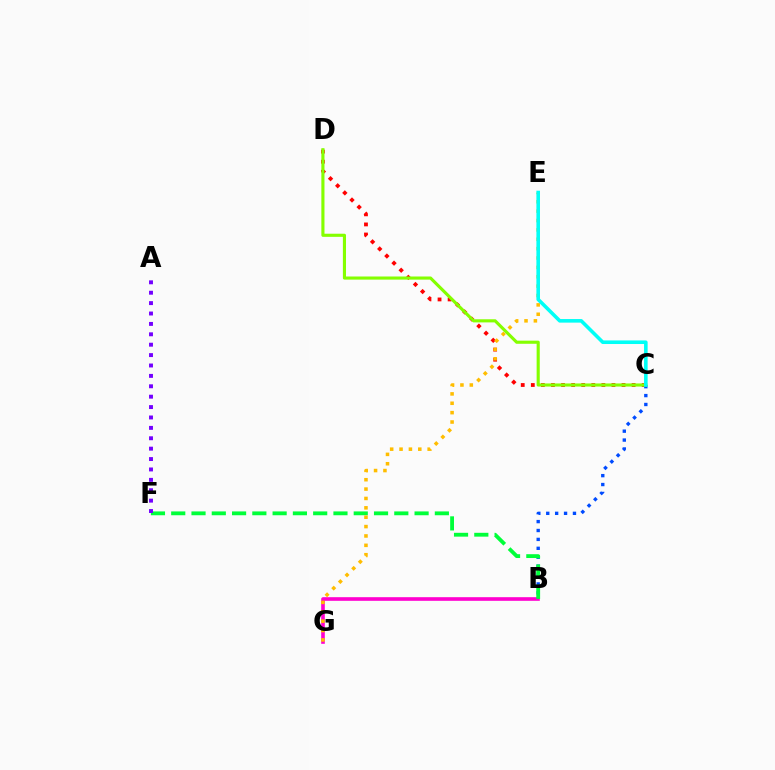{('C', 'D'): [{'color': '#ff0000', 'line_style': 'dotted', 'thickness': 2.74}, {'color': '#84ff00', 'line_style': 'solid', 'thickness': 2.25}], ('B', 'C'): [{'color': '#004bff', 'line_style': 'dotted', 'thickness': 2.42}], ('B', 'G'): [{'color': '#ff00cf', 'line_style': 'solid', 'thickness': 2.61}], ('B', 'F'): [{'color': '#00ff39', 'line_style': 'dashed', 'thickness': 2.75}], ('E', 'G'): [{'color': '#ffbd00', 'line_style': 'dotted', 'thickness': 2.55}], ('C', 'E'): [{'color': '#00fff6', 'line_style': 'solid', 'thickness': 2.58}], ('A', 'F'): [{'color': '#7200ff', 'line_style': 'dotted', 'thickness': 2.82}]}